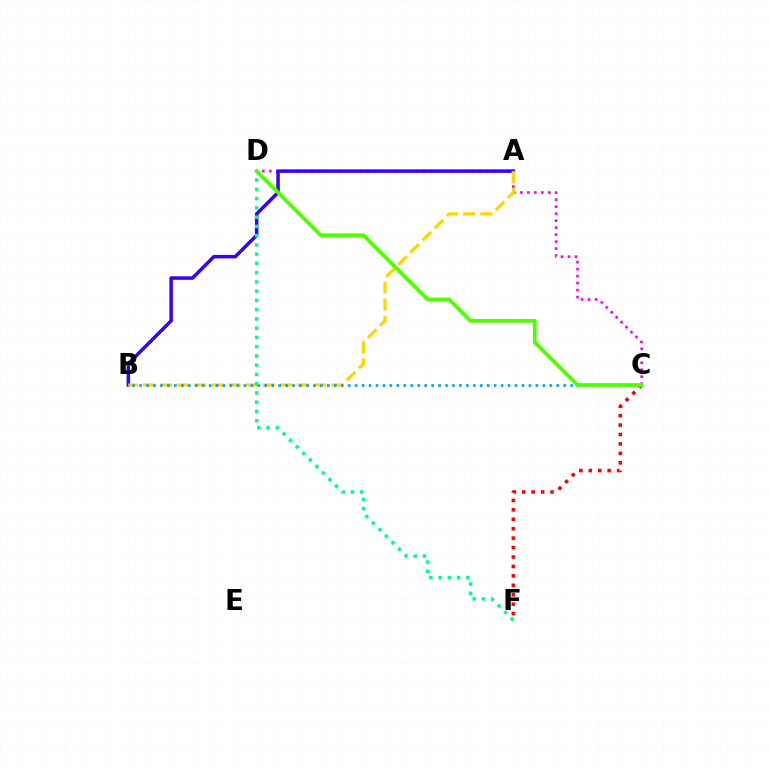{('C', 'D'): [{'color': '#ff00ed', 'line_style': 'dotted', 'thickness': 1.9}, {'color': '#4fff00', 'line_style': 'solid', 'thickness': 2.69}], ('A', 'B'): [{'color': '#3700ff', 'line_style': 'solid', 'thickness': 2.52}, {'color': '#ffd500', 'line_style': 'dashed', 'thickness': 2.33}], ('C', 'F'): [{'color': '#ff0000', 'line_style': 'dotted', 'thickness': 2.56}], ('B', 'C'): [{'color': '#009eff', 'line_style': 'dotted', 'thickness': 1.89}], ('D', 'F'): [{'color': '#00ff86', 'line_style': 'dotted', 'thickness': 2.51}]}